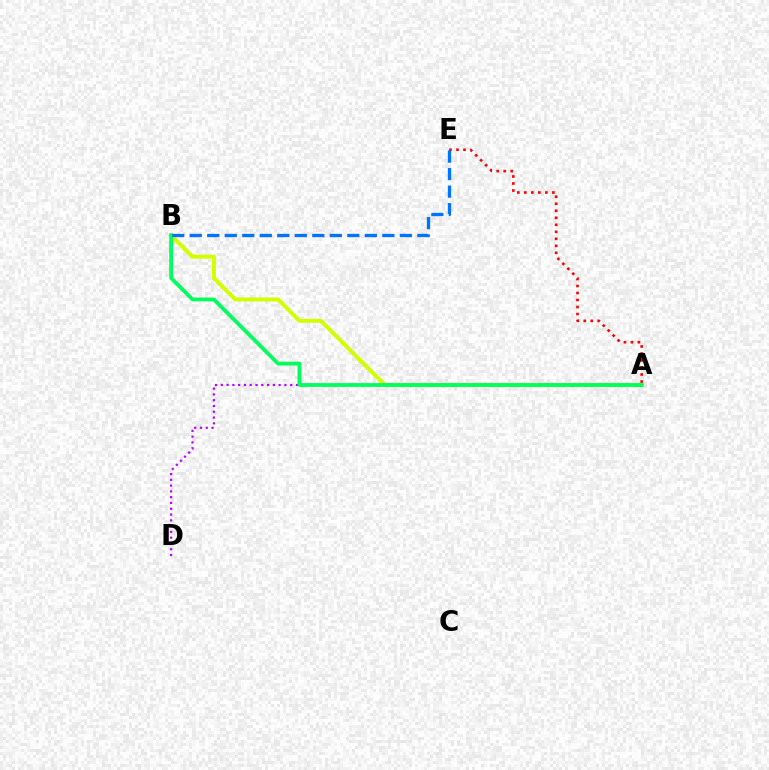{('A', 'E'): [{'color': '#ff0000', 'line_style': 'dotted', 'thickness': 1.9}], ('A', 'B'): [{'color': '#d1ff00', 'line_style': 'solid', 'thickness': 2.86}, {'color': '#00ff5c', 'line_style': 'solid', 'thickness': 2.73}], ('A', 'D'): [{'color': '#b900ff', 'line_style': 'dotted', 'thickness': 1.57}], ('B', 'E'): [{'color': '#0074ff', 'line_style': 'dashed', 'thickness': 2.38}]}